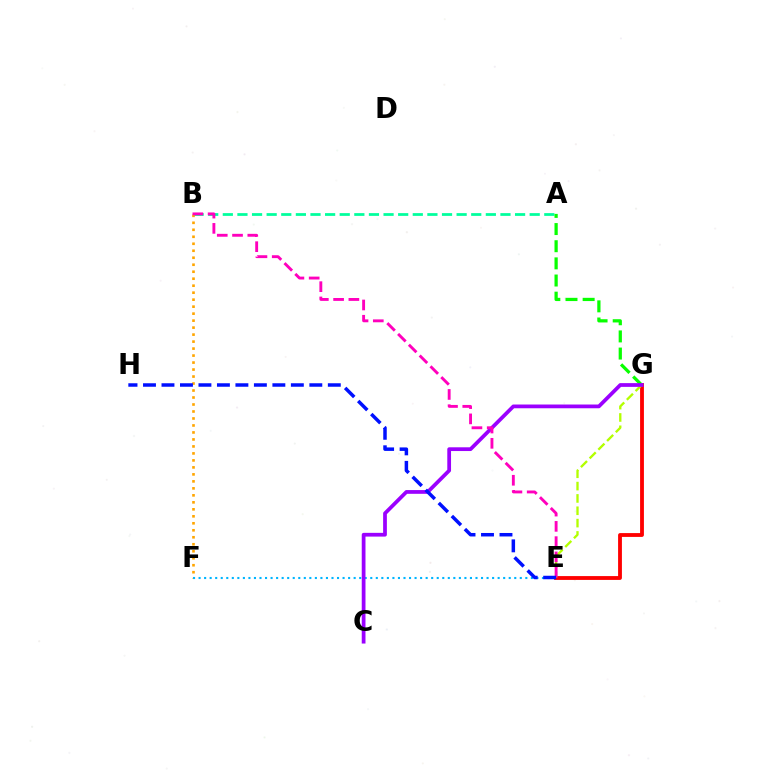{('A', 'B'): [{'color': '#00ff9d', 'line_style': 'dashed', 'thickness': 1.99}], ('B', 'F'): [{'color': '#ffa500', 'line_style': 'dotted', 'thickness': 1.9}], ('E', 'F'): [{'color': '#00b5ff', 'line_style': 'dotted', 'thickness': 1.5}], ('E', 'G'): [{'color': '#ff0000', 'line_style': 'solid', 'thickness': 2.75}, {'color': '#b3ff00', 'line_style': 'dashed', 'thickness': 1.68}], ('A', 'G'): [{'color': '#08ff00', 'line_style': 'dashed', 'thickness': 2.33}], ('C', 'G'): [{'color': '#9b00ff', 'line_style': 'solid', 'thickness': 2.7}], ('B', 'E'): [{'color': '#ff00bd', 'line_style': 'dashed', 'thickness': 2.07}], ('E', 'H'): [{'color': '#0010ff', 'line_style': 'dashed', 'thickness': 2.51}]}